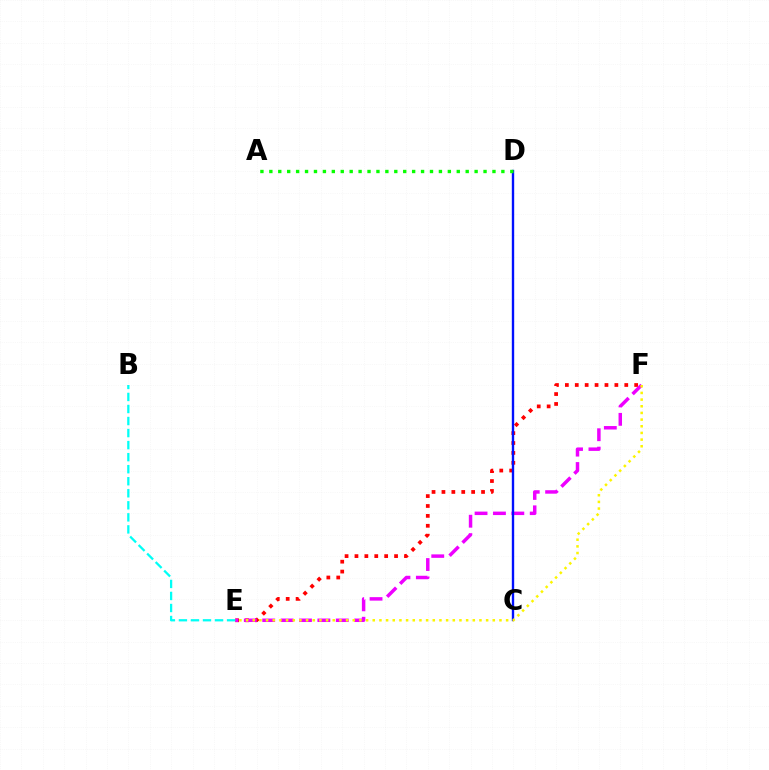{('E', 'F'): [{'color': '#ff0000', 'line_style': 'dotted', 'thickness': 2.69}, {'color': '#ee00ff', 'line_style': 'dashed', 'thickness': 2.5}, {'color': '#fcf500', 'line_style': 'dotted', 'thickness': 1.81}], ('C', 'D'): [{'color': '#0010ff', 'line_style': 'solid', 'thickness': 1.71}], ('A', 'D'): [{'color': '#08ff00', 'line_style': 'dotted', 'thickness': 2.42}], ('B', 'E'): [{'color': '#00fff6', 'line_style': 'dashed', 'thickness': 1.64}]}